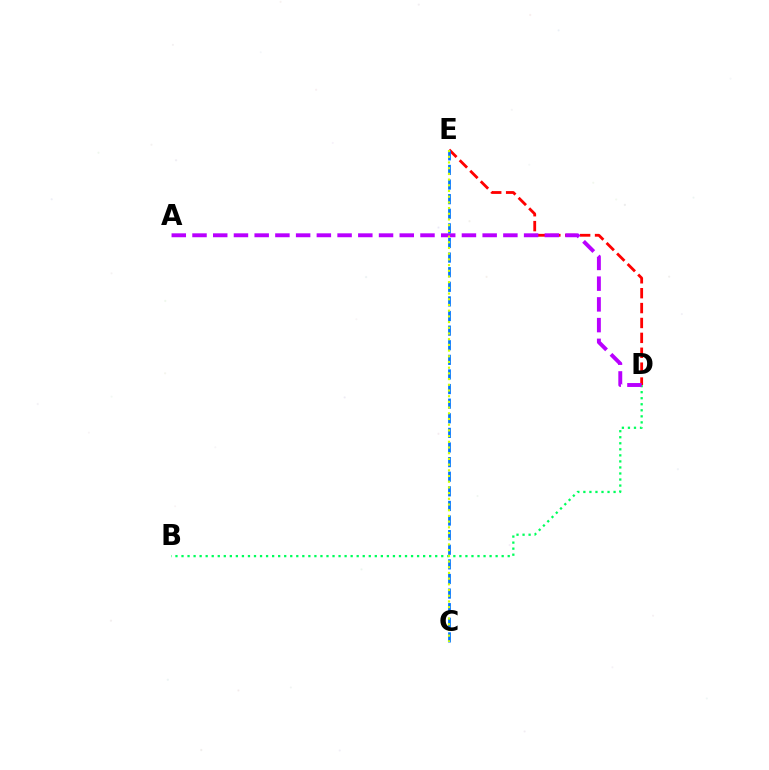{('D', 'E'): [{'color': '#ff0000', 'line_style': 'dashed', 'thickness': 2.02}], ('B', 'D'): [{'color': '#00ff5c', 'line_style': 'dotted', 'thickness': 1.64}], ('A', 'D'): [{'color': '#b900ff', 'line_style': 'dashed', 'thickness': 2.82}], ('C', 'E'): [{'color': '#0074ff', 'line_style': 'dashed', 'thickness': 1.98}, {'color': '#d1ff00', 'line_style': 'dotted', 'thickness': 1.55}]}